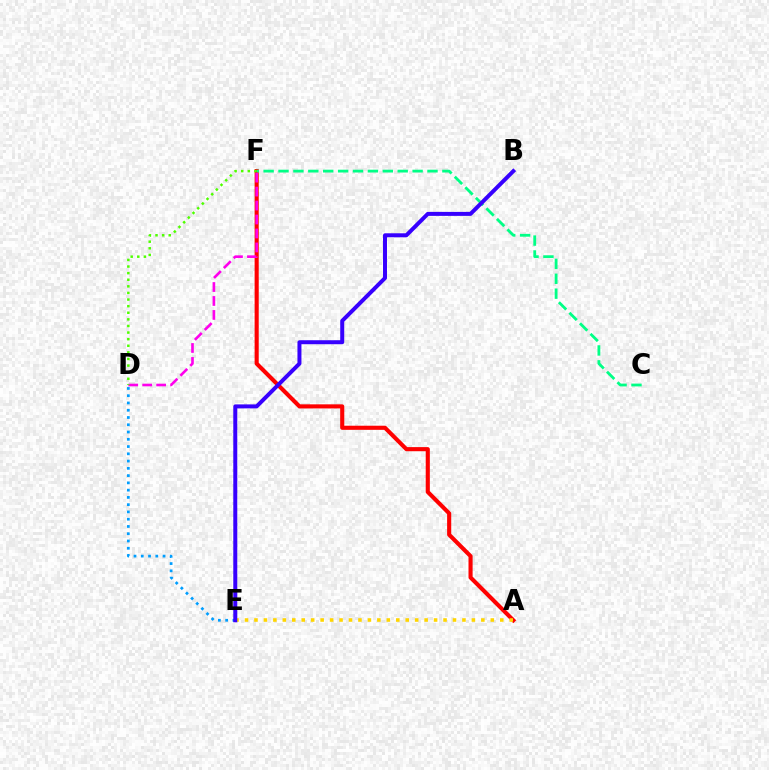{('A', 'F'): [{'color': '#ff0000', 'line_style': 'solid', 'thickness': 2.96}], ('D', 'E'): [{'color': '#009eff', 'line_style': 'dotted', 'thickness': 1.97}], ('C', 'F'): [{'color': '#00ff86', 'line_style': 'dashed', 'thickness': 2.02}], ('D', 'F'): [{'color': '#ff00ed', 'line_style': 'dashed', 'thickness': 1.9}, {'color': '#4fff00', 'line_style': 'dotted', 'thickness': 1.79}], ('A', 'E'): [{'color': '#ffd500', 'line_style': 'dotted', 'thickness': 2.57}], ('B', 'E'): [{'color': '#3700ff', 'line_style': 'solid', 'thickness': 2.87}]}